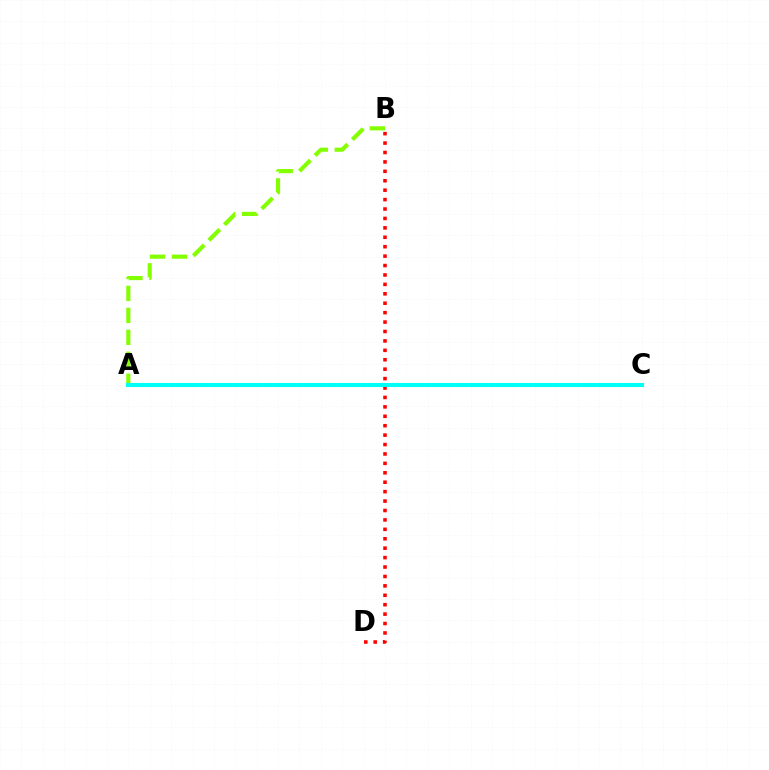{('B', 'D'): [{'color': '#ff0000', 'line_style': 'dotted', 'thickness': 2.56}], ('A', 'C'): [{'color': '#7200ff', 'line_style': 'solid', 'thickness': 1.52}, {'color': '#00fff6', 'line_style': 'solid', 'thickness': 2.94}], ('A', 'B'): [{'color': '#84ff00', 'line_style': 'dashed', 'thickness': 2.98}]}